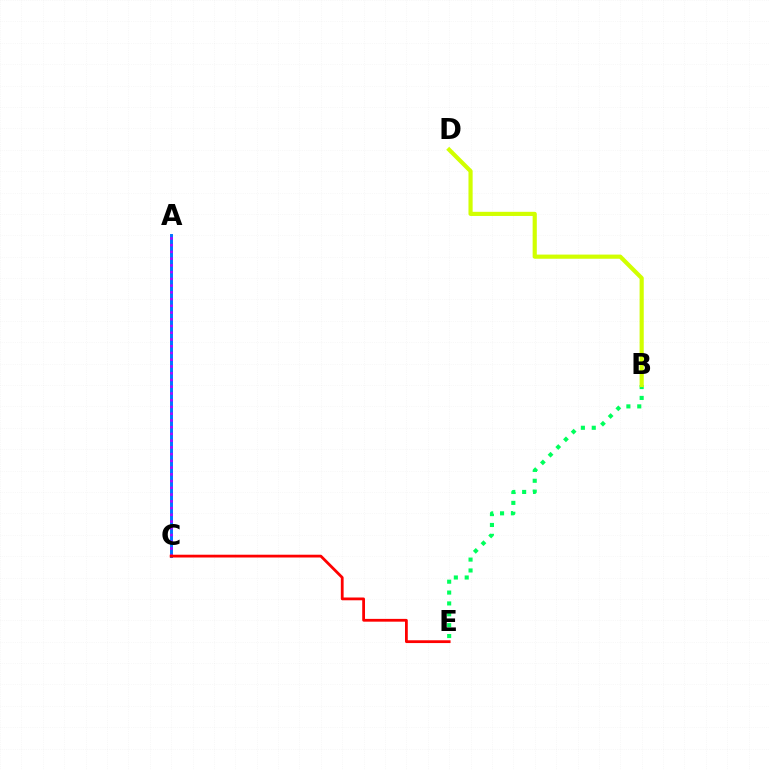{('B', 'E'): [{'color': '#00ff5c', 'line_style': 'dotted', 'thickness': 2.95}], ('B', 'D'): [{'color': '#d1ff00', 'line_style': 'solid', 'thickness': 3.0}], ('A', 'C'): [{'color': '#0074ff', 'line_style': 'solid', 'thickness': 2.12}, {'color': '#b900ff', 'line_style': 'dotted', 'thickness': 1.83}], ('C', 'E'): [{'color': '#ff0000', 'line_style': 'solid', 'thickness': 2.01}]}